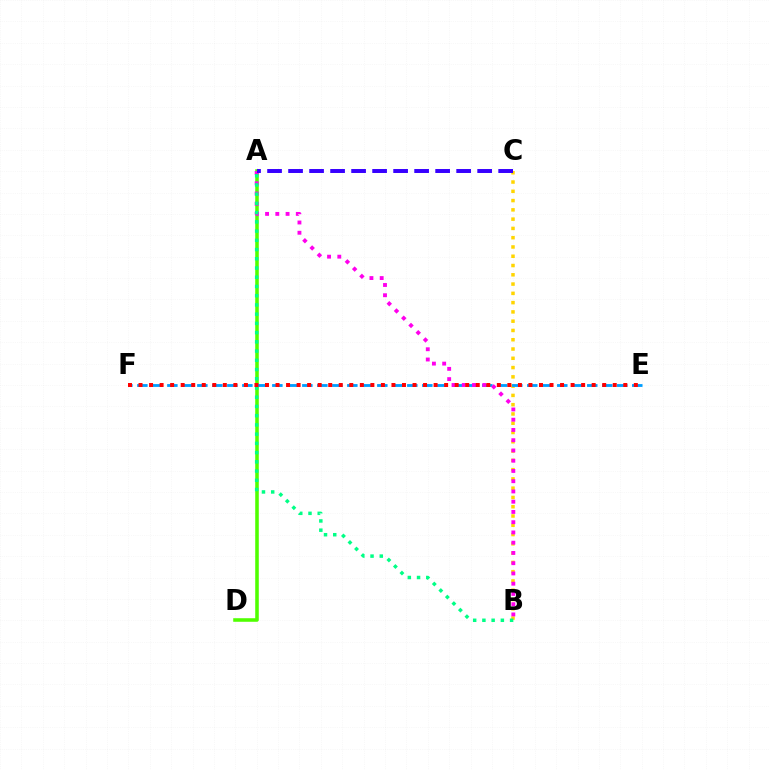{('B', 'C'): [{'color': '#ffd500', 'line_style': 'dotted', 'thickness': 2.52}], ('A', 'D'): [{'color': '#4fff00', 'line_style': 'solid', 'thickness': 2.56}], ('E', 'F'): [{'color': '#009eff', 'line_style': 'dashed', 'thickness': 2.04}, {'color': '#ff0000', 'line_style': 'dotted', 'thickness': 2.86}], ('A', 'B'): [{'color': '#ff00ed', 'line_style': 'dotted', 'thickness': 2.78}, {'color': '#00ff86', 'line_style': 'dotted', 'thickness': 2.51}], ('A', 'C'): [{'color': '#3700ff', 'line_style': 'dashed', 'thickness': 2.85}]}